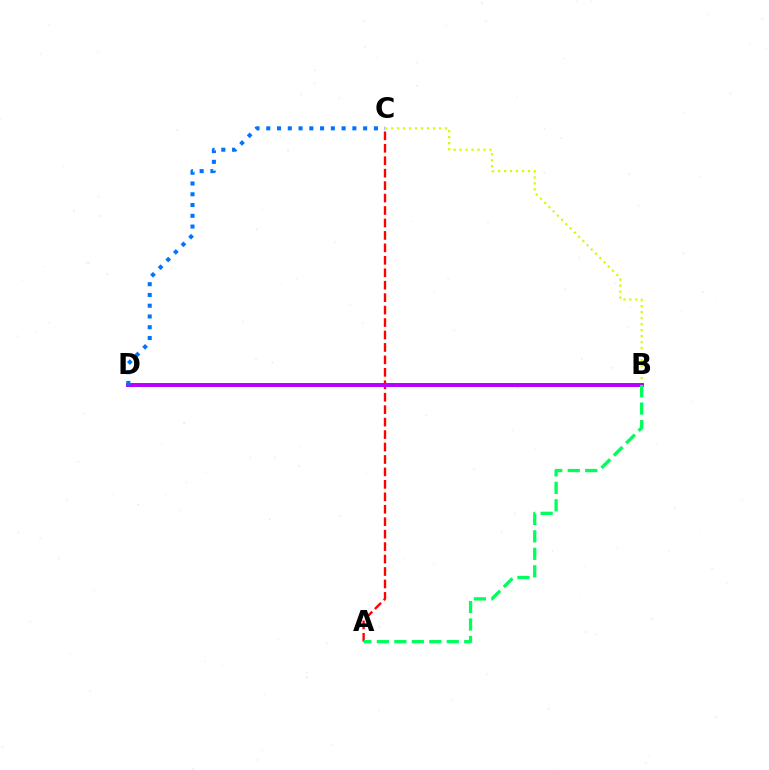{('A', 'C'): [{'color': '#ff0000', 'line_style': 'dashed', 'thickness': 1.69}], ('B', 'C'): [{'color': '#d1ff00', 'line_style': 'dotted', 'thickness': 1.63}], ('B', 'D'): [{'color': '#b900ff', 'line_style': 'solid', 'thickness': 2.85}], ('C', 'D'): [{'color': '#0074ff', 'line_style': 'dotted', 'thickness': 2.92}], ('A', 'B'): [{'color': '#00ff5c', 'line_style': 'dashed', 'thickness': 2.37}]}